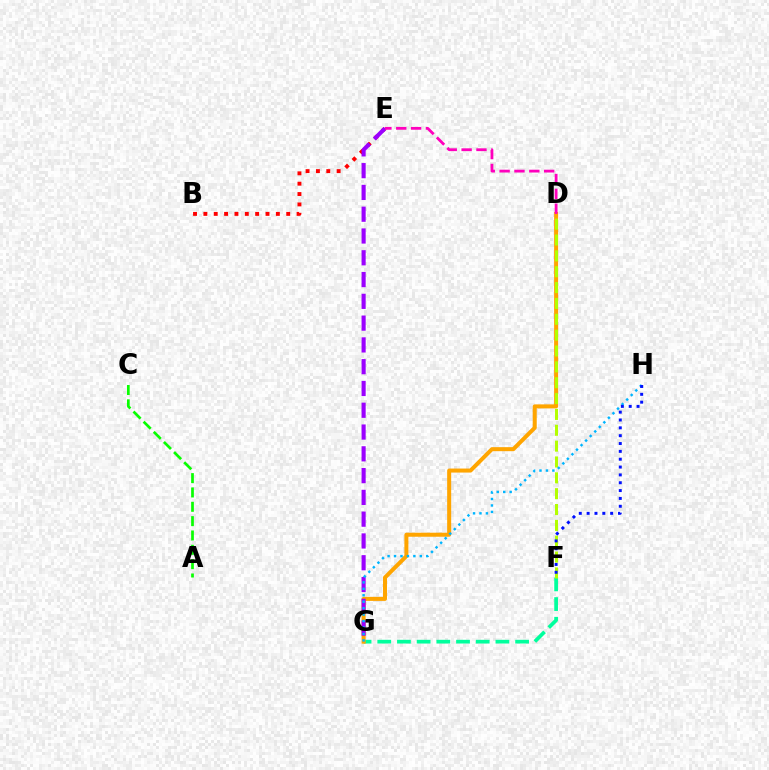{('F', 'G'): [{'color': '#00ff9d', 'line_style': 'dashed', 'thickness': 2.68}], ('D', 'G'): [{'color': '#ffa500', 'line_style': 'solid', 'thickness': 2.9}], ('A', 'C'): [{'color': '#08ff00', 'line_style': 'dashed', 'thickness': 1.95}], ('B', 'E'): [{'color': '#ff0000', 'line_style': 'dotted', 'thickness': 2.81}], ('E', 'G'): [{'color': '#9b00ff', 'line_style': 'dashed', 'thickness': 2.96}], ('D', 'F'): [{'color': '#b3ff00', 'line_style': 'dashed', 'thickness': 2.15}], ('G', 'H'): [{'color': '#00b5ff', 'line_style': 'dotted', 'thickness': 1.75}], ('D', 'E'): [{'color': '#ff00bd', 'line_style': 'dashed', 'thickness': 2.02}], ('F', 'H'): [{'color': '#0010ff', 'line_style': 'dotted', 'thickness': 2.13}]}